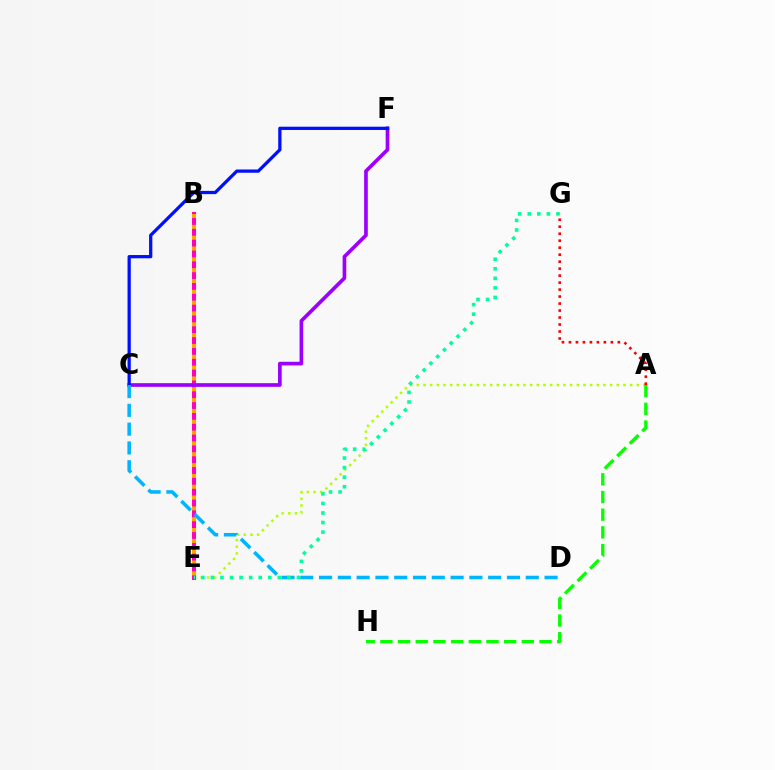{('A', 'E'): [{'color': '#b3ff00', 'line_style': 'dotted', 'thickness': 1.81}], ('B', 'E'): [{'color': '#ff00bd', 'line_style': 'solid', 'thickness': 2.89}, {'color': '#ffa500', 'line_style': 'dotted', 'thickness': 2.94}], ('C', 'F'): [{'color': '#9b00ff', 'line_style': 'solid', 'thickness': 2.64}, {'color': '#0010ff', 'line_style': 'solid', 'thickness': 2.35}], ('A', 'H'): [{'color': '#08ff00', 'line_style': 'dashed', 'thickness': 2.4}], ('C', 'D'): [{'color': '#00b5ff', 'line_style': 'dashed', 'thickness': 2.55}], ('E', 'G'): [{'color': '#00ff9d', 'line_style': 'dotted', 'thickness': 2.6}], ('A', 'G'): [{'color': '#ff0000', 'line_style': 'dotted', 'thickness': 1.9}]}